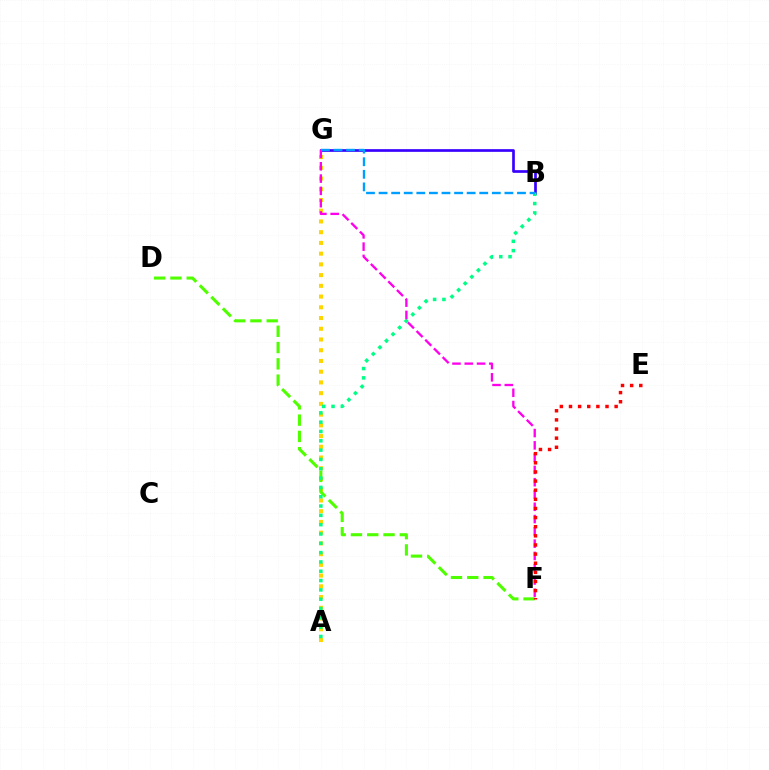{('B', 'G'): [{'color': '#3700ff', 'line_style': 'solid', 'thickness': 1.94}, {'color': '#009eff', 'line_style': 'dashed', 'thickness': 1.71}], ('A', 'G'): [{'color': '#ffd500', 'line_style': 'dotted', 'thickness': 2.92}], ('D', 'F'): [{'color': '#4fff00', 'line_style': 'dashed', 'thickness': 2.21}], ('A', 'B'): [{'color': '#00ff86', 'line_style': 'dotted', 'thickness': 2.53}], ('F', 'G'): [{'color': '#ff00ed', 'line_style': 'dashed', 'thickness': 1.67}], ('E', 'F'): [{'color': '#ff0000', 'line_style': 'dotted', 'thickness': 2.48}]}